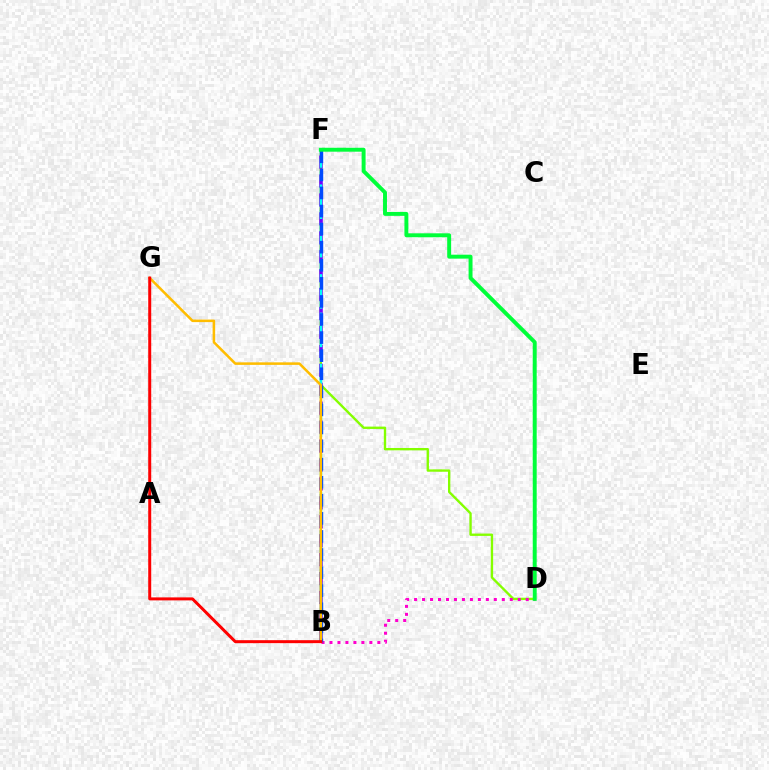{('D', 'F'): [{'color': '#84ff00', 'line_style': 'solid', 'thickness': 1.7}, {'color': '#00ff39', 'line_style': 'solid', 'thickness': 2.83}], ('B', 'D'): [{'color': '#ff00cf', 'line_style': 'dotted', 'thickness': 2.17}], ('B', 'F'): [{'color': '#7200ff', 'line_style': 'dashed', 'thickness': 2.57}, {'color': '#00fff6', 'line_style': 'dashed', 'thickness': 1.74}, {'color': '#004bff', 'line_style': 'dashed', 'thickness': 2.46}], ('B', 'G'): [{'color': '#ffbd00', 'line_style': 'solid', 'thickness': 1.83}, {'color': '#ff0000', 'line_style': 'solid', 'thickness': 2.15}]}